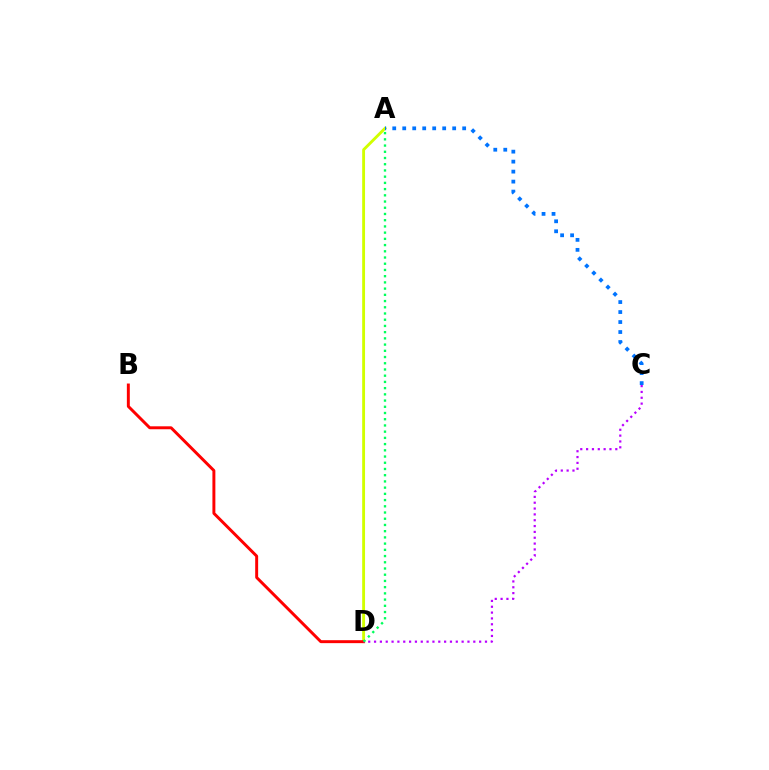{('A', 'D'): [{'color': '#d1ff00', 'line_style': 'solid', 'thickness': 2.06}, {'color': '#00ff5c', 'line_style': 'dotted', 'thickness': 1.69}], ('A', 'C'): [{'color': '#0074ff', 'line_style': 'dotted', 'thickness': 2.71}], ('B', 'D'): [{'color': '#ff0000', 'line_style': 'solid', 'thickness': 2.12}], ('C', 'D'): [{'color': '#b900ff', 'line_style': 'dotted', 'thickness': 1.59}]}